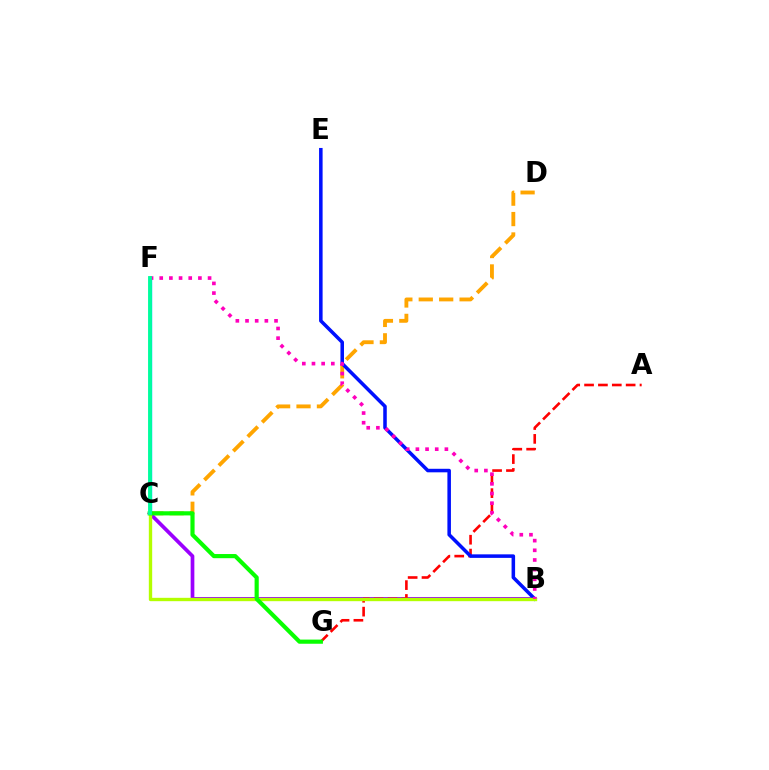{('C', 'D'): [{'color': '#ffa500', 'line_style': 'dashed', 'thickness': 2.77}], ('B', 'C'): [{'color': '#9b00ff', 'line_style': 'solid', 'thickness': 2.66}, {'color': '#b3ff00', 'line_style': 'solid', 'thickness': 2.42}], ('A', 'G'): [{'color': '#ff0000', 'line_style': 'dashed', 'thickness': 1.88}], ('B', 'E'): [{'color': '#0010ff', 'line_style': 'solid', 'thickness': 2.54}], ('C', 'F'): [{'color': '#00b5ff', 'line_style': 'solid', 'thickness': 2.46}, {'color': '#00ff9d', 'line_style': 'solid', 'thickness': 2.77}], ('C', 'G'): [{'color': '#08ff00', 'line_style': 'solid', 'thickness': 3.0}], ('B', 'F'): [{'color': '#ff00bd', 'line_style': 'dotted', 'thickness': 2.63}]}